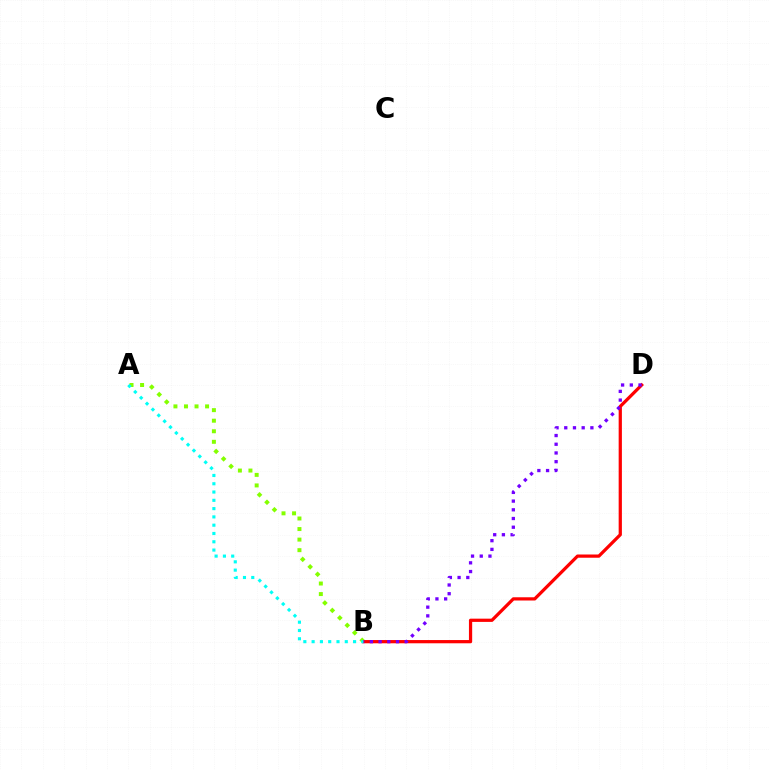{('A', 'B'): [{'color': '#84ff00', 'line_style': 'dotted', 'thickness': 2.87}, {'color': '#00fff6', 'line_style': 'dotted', 'thickness': 2.25}], ('B', 'D'): [{'color': '#ff0000', 'line_style': 'solid', 'thickness': 2.33}, {'color': '#7200ff', 'line_style': 'dotted', 'thickness': 2.37}]}